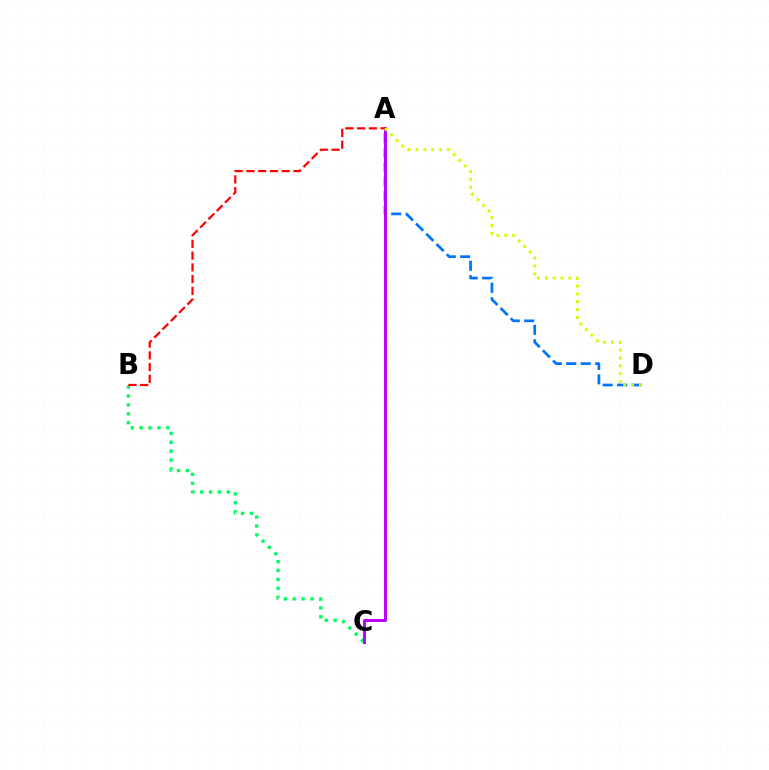{('B', 'C'): [{'color': '#00ff5c', 'line_style': 'dotted', 'thickness': 2.42}], ('A', 'D'): [{'color': '#0074ff', 'line_style': 'dashed', 'thickness': 1.96}, {'color': '#d1ff00', 'line_style': 'dotted', 'thickness': 2.14}], ('A', 'C'): [{'color': '#b900ff', 'line_style': 'solid', 'thickness': 2.12}], ('A', 'B'): [{'color': '#ff0000', 'line_style': 'dashed', 'thickness': 1.6}]}